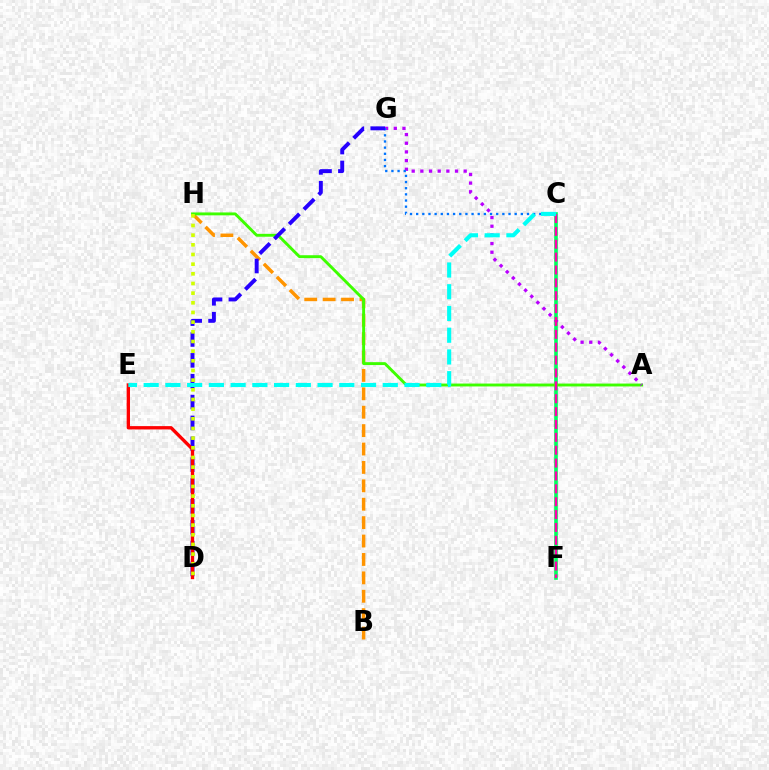{('B', 'H'): [{'color': '#ff9400', 'line_style': 'dashed', 'thickness': 2.5}], ('C', 'F'): [{'color': '#00ff5c', 'line_style': 'solid', 'thickness': 2.62}, {'color': '#ff00ac', 'line_style': 'dashed', 'thickness': 1.75}], ('A', 'H'): [{'color': '#3dff00', 'line_style': 'solid', 'thickness': 2.08}], ('A', 'G'): [{'color': '#b900ff', 'line_style': 'dotted', 'thickness': 2.35}], ('C', 'G'): [{'color': '#0074ff', 'line_style': 'dotted', 'thickness': 1.67}], ('D', 'G'): [{'color': '#2500ff', 'line_style': 'dashed', 'thickness': 2.83}], ('D', 'E'): [{'color': '#ff0000', 'line_style': 'solid', 'thickness': 2.4}], ('C', 'E'): [{'color': '#00fff6', 'line_style': 'dashed', 'thickness': 2.95}], ('D', 'H'): [{'color': '#d1ff00', 'line_style': 'dotted', 'thickness': 2.63}]}